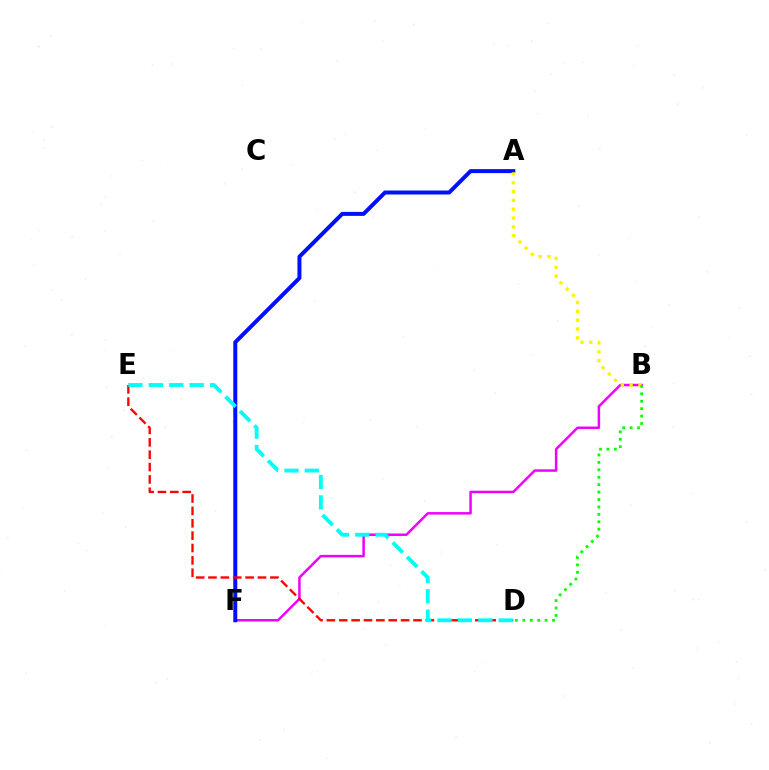{('B', 'F'): [{'color': '#ee00ff', 'line_style': 'solid', 'thickness': 1.8}], ('A', 'F'): [{'color': '#0010ff', 'line_style': 'solid', 'thickness': 2.87}], ('A', 'B'): [{'color': '#fcf500', 'line_style': 'dotted', 'thickness': 2.4}], ('D', 'E'): [{'color': '#ff0000', 'line_style': 'dashed', 'thickness': 1.68}, {'color': '#00fff6', 'line_style': 'dashed', 'thickness': 2.77}], ('B', 'D'): [{'color': '#08ff00', 'line_style': 'dotted', 'thickness': 2.02}]}